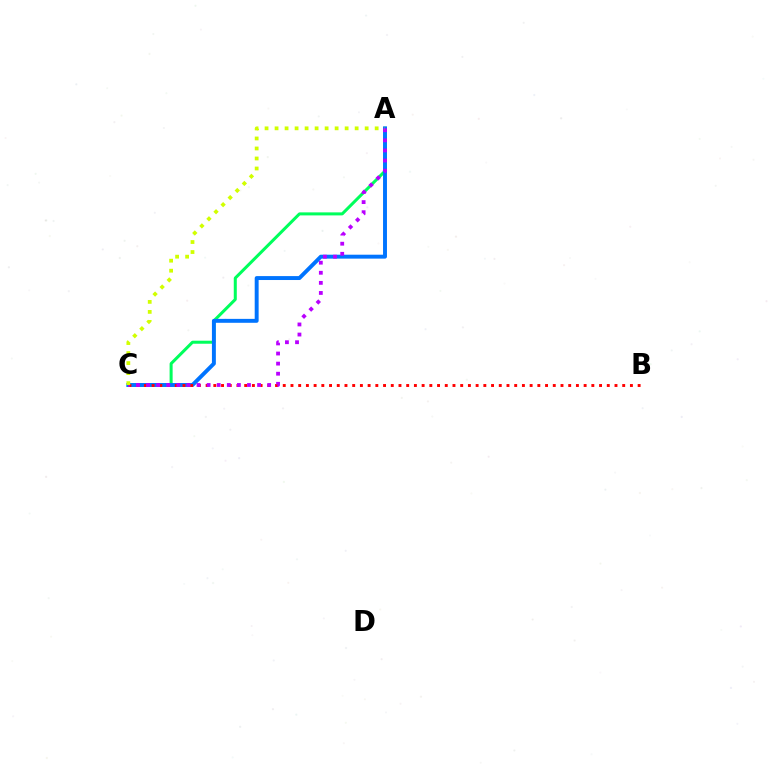{('A', 'C'): [{'color': '#00ff5c', 'line_style': 'solid', 'thickness': 2.18}, {'color': '#0074ff', 'line_style': 'solid', 'thickness': 2.83}, {'color': '#b900ff', 'line_style': 'dotted', 'thickness': 2.74}, {'color': '#d1ff00', 'line_style': 'dotted', 'thickness': 2.72}], ('B', 'C'): [{'color': '#ff0000', 'line_style': 'dotted', 'thickness': 2.1}]}